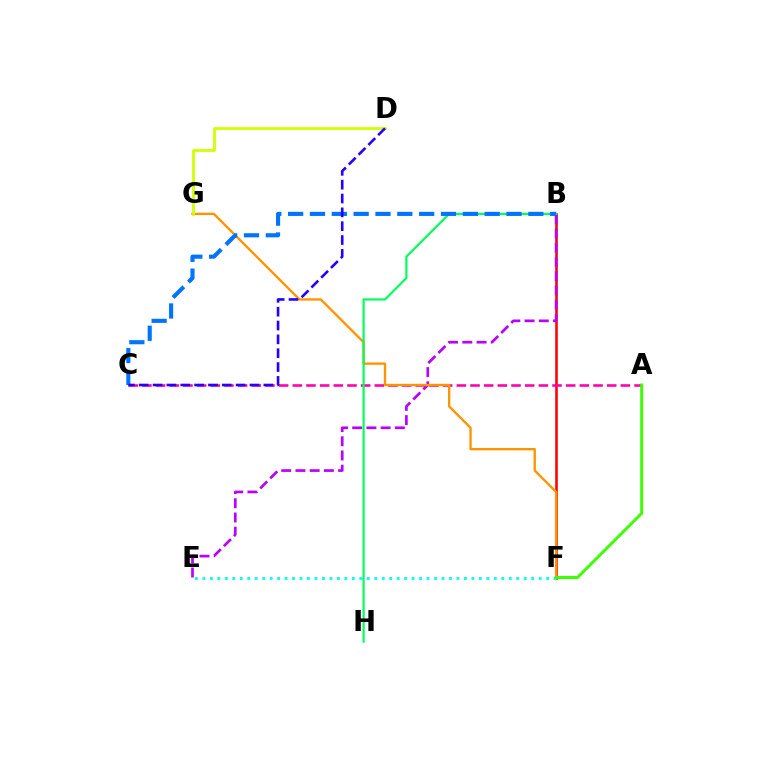{('B', 'F'): [{'color': '#ff0000', 'line_style': 'solid', 'thickness': 1.85}], ('A', 'C'): [{'color': '#ff00ac', 'line_style': 'dashed', 'thickness': 1.86}], ('E', 'F'): [{'color': '#00fff6', 'line_style': 'dotted', 'thickness': 2.03}], ('B', 'E'): [{'color': '#b900ff', 'line_style': 'dashed', 'thickness': 1.93}], ('F', 'G'): [{'color': '#ff9400', 'line_style': 'solid', 'thickness': 1.69}], ('A', 'F'): [{'color': '#3dff00', 'line_style': 'solid', 'thickness': 2.16}], ('D', 'G'): [{'color': '#d1ff00', 'line_style': 'solid', 'thickness': 1.99}], ('B', 'H'): [{'color': '#00ff5c', 'line_style': 'solid', 'thickness': 1.58}], ('B', 'C'): [{'color': '#0074ff', 'line_style': 'dashed', 'thickness': 2.97}], ('C', 'D'): [{'color': '#2500ff', 'line_style': 'dashed', 'thickness': 1.88}]}